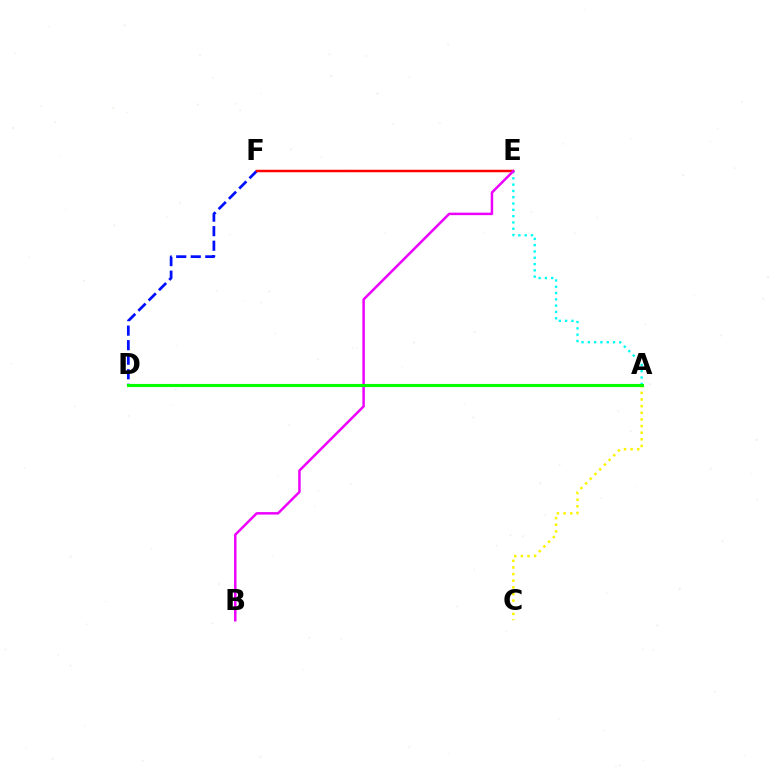{('A', 'E'): [{'color': '#00fff6', 'line_style': 'dotted', 'thickness': 1.71}], ('D', 'F'): [{'color': '#0010ff', 'line_style': 'dashed', 'thickness': 1.98}], ('A', 'C'): [{'color': '#fcf500', 'line_style': 'dotted', 'thickness': 1.8}], ('E', 'F'): [{'color': '#ff0000', 'line_style': 'solid', 'thickness': 1.78}], ('B', 'E'): [{'color': '#ee00ff', 'line_style': 'solid', 'thickness': 1.79}], ('A', 'D'): [{'color': '#08ff00', 'line_style': 'solid', 'thickness': 2.26}]}